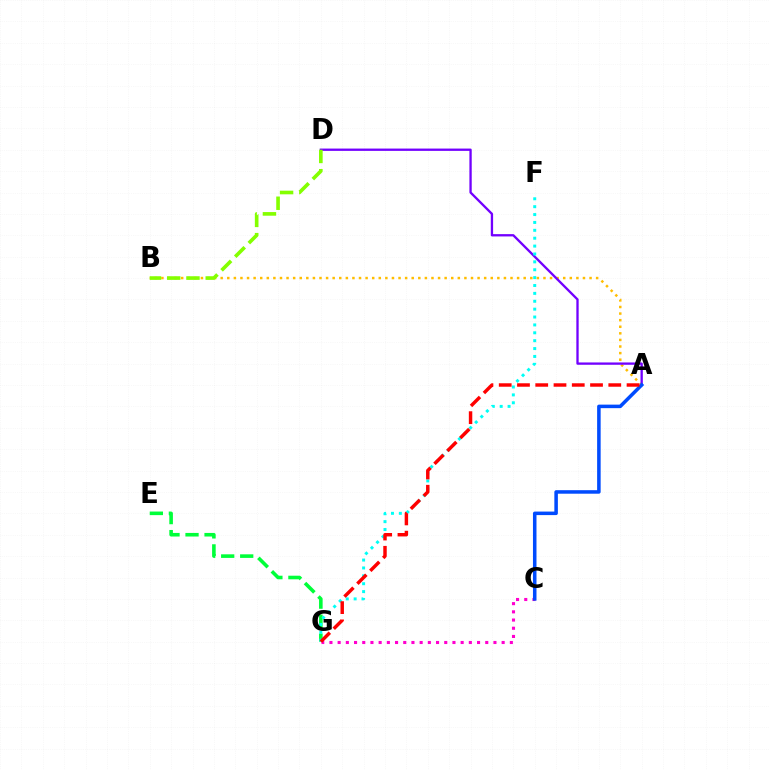{('A', 'B'): [{'color': '#ffbd00', 'line_style': 'dotted', 'thickness': 1.79}], ('C', 'G'): [{'color': '#ff00cf', 'line_style': 'dotted', 'thickness': 2.23}], ('A', 'D'): [{'color': '#7200ff', 'line_style': 'solid', 'thickness': 1.67}], ('E', 'G'): [{'color': '#00ff39', 'line_style': 'dashed', 'thickness': 2.58}], ('F', 'G'): [{'color': '#00fff6', 'line_style': 'dotted', 'thickness': 2.14}], ('B', 'D'): [{'color': '#84ff00', 'line_style': 'dashed', 'thickness': 2.62}], ('A', 'C'): [{'color': '#004bff', 'line_style': 'solid', 'thickness': 2.54}], ('A', 'G'): [{'color': '#ff0000', 'line_style': 'dashed', 'thickness': 2.48}]}